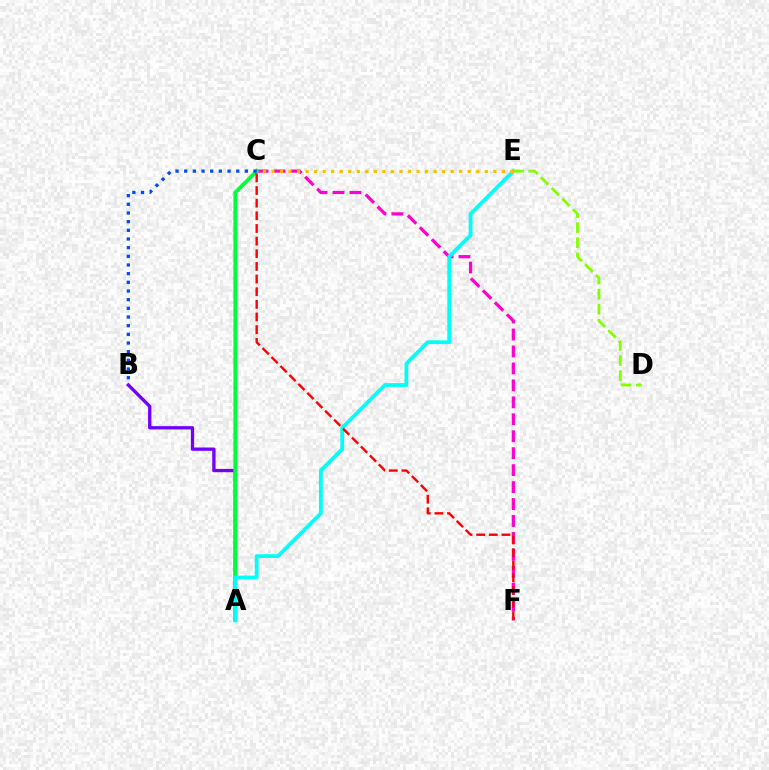{('C', 'F'): [{'color': '#ff00cf', 'line_style': 'dashed', 'thickness': 2.3}, {'color': '#ff0000', 'line_style': 'dashed', 'thickness': 1.72}], ('A', 'B'): [{'color': '#7200ff', 'line_style': 'solid', 'thickness': 2.38}], ('A', 'C'): [{'color': '#00ff39', 'line_style': 'solid', 'thickness': 2.72}], ('A', 'E'): [{'color': '#00fff6', 'line_style': 'solid', 'thickness': 2.73}], ('B', 'C'): [{'color': '#004bff', 'line_style': 'dotted', 'thickness': 2.36}], ('C', 'E'): [{'color': '#ffbd00', 'line_style': 'dotted', 'thickness': 2.32}], ('D', 'E'): [{'color': '#84ff00', 'line_style': 'dashed', 'thickness': 2.05}]}